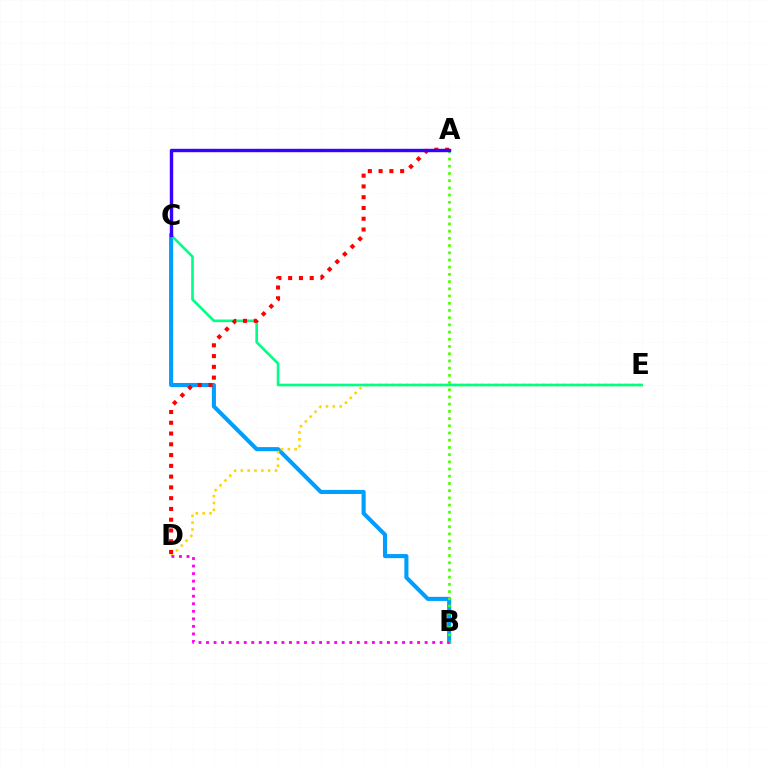{('B', 'C'): [{'color': '#009eff', 'line_style': 'solid', 'thickness': 2.94}], ('D', 'E'): [{'color': '#ffd500', 'line_style': 'dotted', 'thickness': 1.86}], ('C', 'E'): [{'color': '#00ff86', 'line_style': 'solid', 'thickness': 1.9}], ('A', 'B'): [{'color': '#4fff00', 'line_style': 'dotted', 'thickness': 1.96}], ('A', 'D'): [{'color': '#ff0000', 'line_style': 'dotted', 'thickness': 2.93}], ('B', 'D'): [{'color': '#ff00ed', 'line_style': 'dotted', 'thickness': 2.05}], ('A', 'C'): [{'color': '#3700ff', 'line_style': 'solid', 'thickness': 2.45}]}